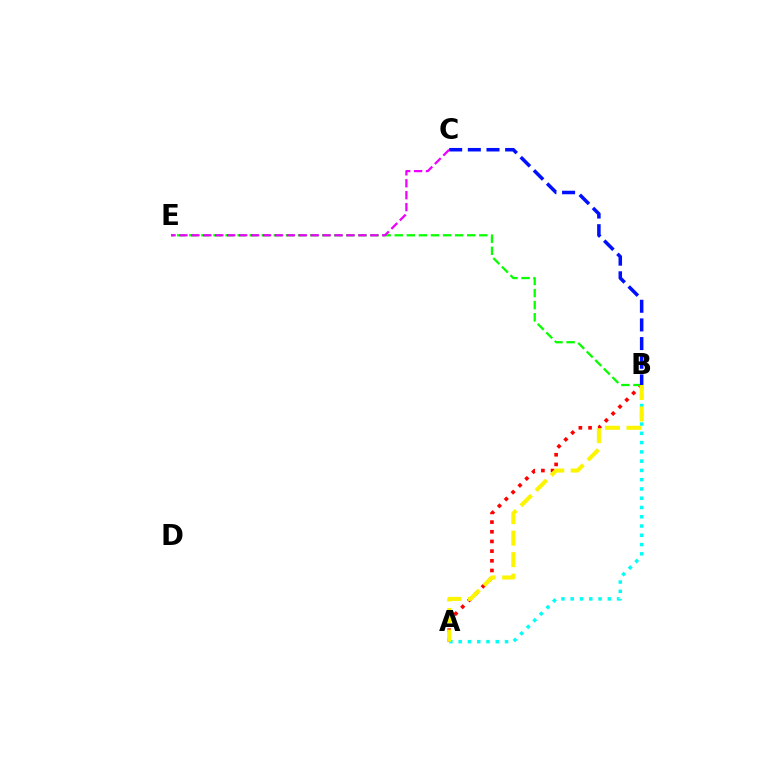{('A', 'B'): [{'color': '#ff0000', 'line_style': 'dotted', 'thickness': 2.63}, {'color': '#00fff6', 'line_style': 'dotted', 'thickness': 2.52}, {'color': '#fcf500', 'line_style': 'dashed', 'thickness': 2.92}], ('B', 'E'): [{'color': '#08ff00', 'line_style': 'dashed', 'thickness': 1.64}], ('C', 'E'): [{'color': '#ee00ff', 'line_style': 'dashed', 'thickness': 1.62}], ('B', 'C'): [{'color': '#0010ff', 'line_style': 'dashed', 'thickness': 2.53}]}